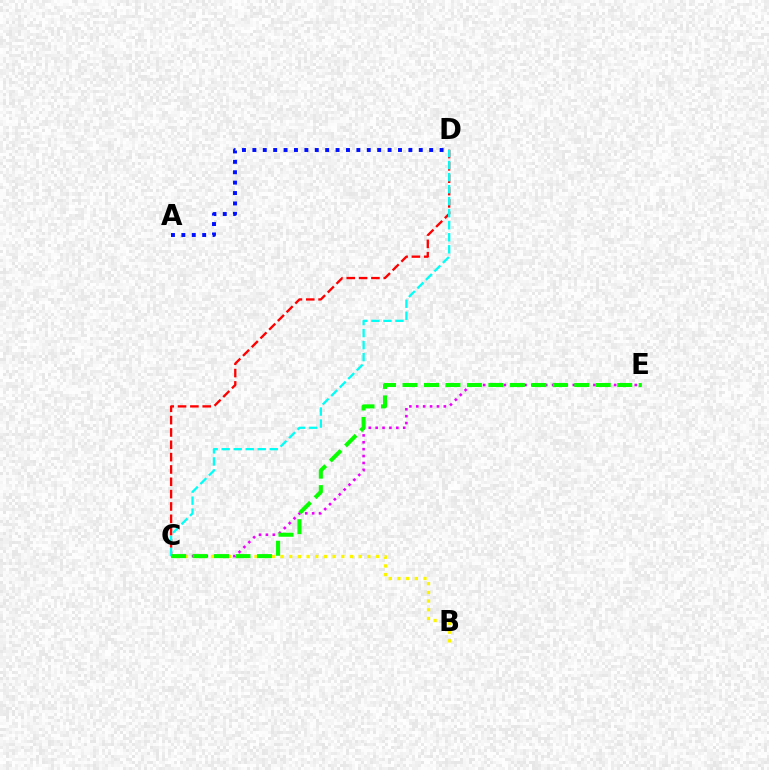{('C', 'D'): [{'color': '#ff0000', 'line_style': 'dashed', 'thickness': 1.68}, {'color': '#00fff6', 'line_style': 'dashed', 'thickness': 1.63}], ('A', 'D'): [{'color': '#0010ff', 'line_style': 'dotted', 'thickness': 2.83}], ('C', 'E'): [{'color': '#ee00ff', 'line_style': 'dotted', 'thickness': 1.87}, {'color': '#08ff00', 'line_style': 'dashed', 'thickness': 2.92}], ('B', 'C'): [{'color': '#fcf500', 'line_style': 'dotted', 'thickness': 2.36}]}